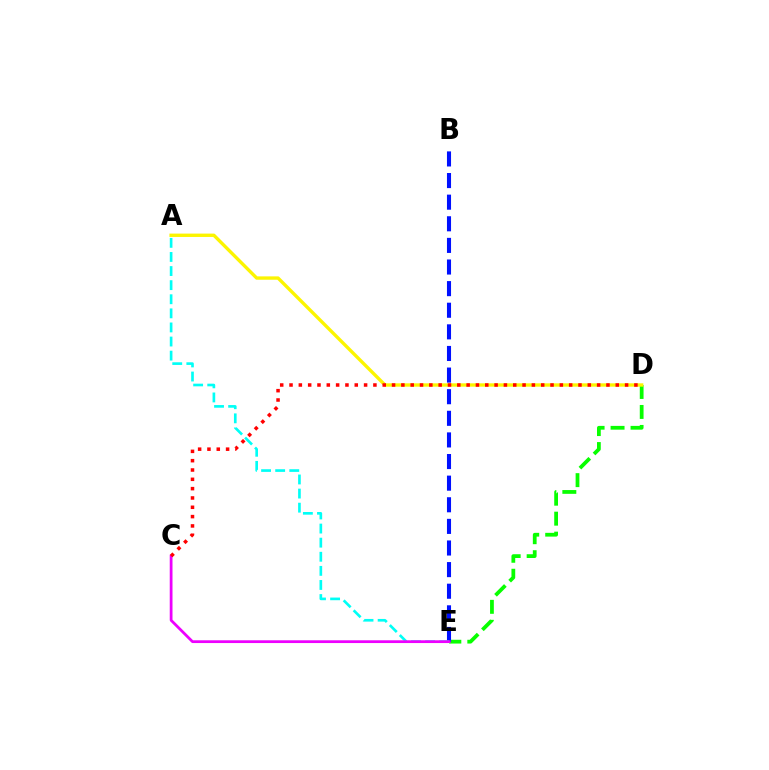{('D', 'E'): [{'color': '#08ff00', 'line_style': 'dashed', 'thickness': 2.71}], ('A', 'D'): [{'color': '#fcf500', 'line_style': 'solid', 'thickness': 2.42}], ('B', 'E'): [{'color': '#0010ff', 'line_style': 'dashed', 'thickness': 2.94}], ('A', 'E'): [{'color': '#00fff6', 'line_style': 'dashed', 'thickness': 1.92}], ('C', 'E'): [{'color': '#ee00ff', 'line_style': 'solid', 'thickness': 1.99}], ('C', 'D'): [{'color': '#ff0000', 'line_style': 'dotted', 'thickness': 2.53}]}